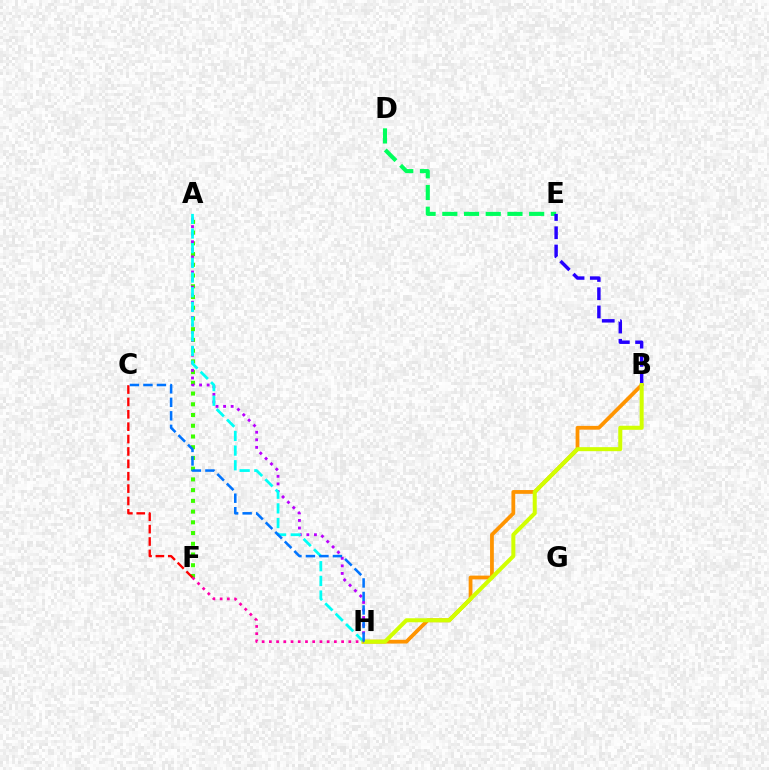{('A', 'F'): [{'color': '#3dff00', 'line_style': 'dotted', 'thickness': 2.92}], ('A', 'H'): [{'color': '#b900ff', 'line_style': 'dotted', 'thickness': 2.06}, {'color': '#00fff6', 'line_style': 'dashed', 'thickness': 1.99}], ('C', 'F'): [{'color': '#ff0000', 'line_style': 'dashed', 'thickness': 1.68}], ('B', 'H'): [{'color': '#ff9400', 'line_style': 'solid', 'thickness': 2.72}, {'color': '#d1ff00', 'line_style': 'solid', 'thickness': 2.9}], ('D', 'E'): [{'color': '#00ff5c', 'line_style': 'dashed', 'thickness': 2.95}], ('B', 'E'): [{'color': '#2500ff', 'line_style': 'dashed', 'thickness': 2.48}], ('F', 'H'): [{'color': '#ff00ac', 'line_style': 'dotted', 'thickness': 1.96}], ('C', 'H'): [{'color': '#0074ff', 'line_style': 'dashed', 'thickness': 1.83}]}